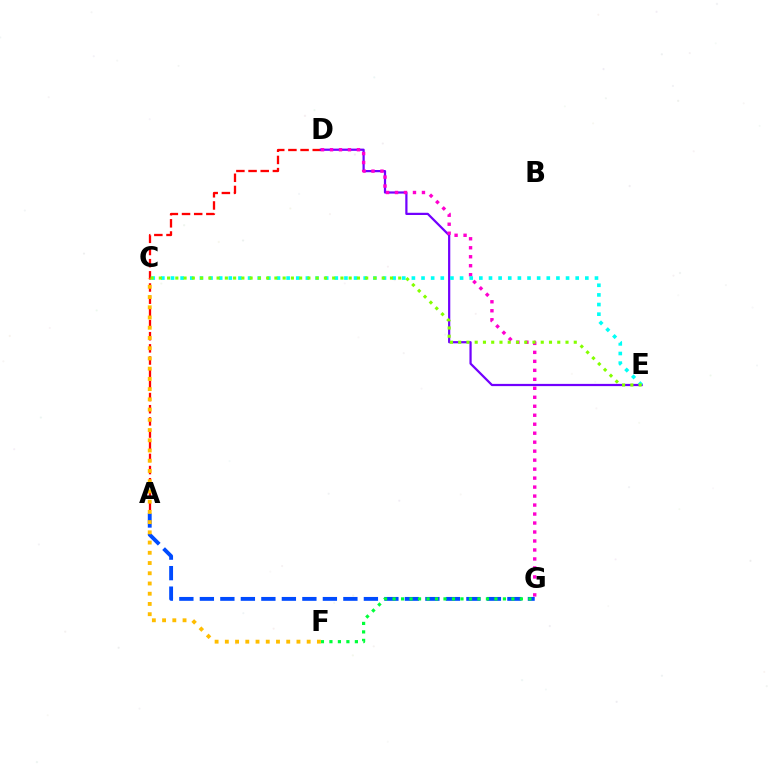{('A', 'D'): [{'color': '#ff0000', 'line_style': 'dashed', 'thickness': 1.65}], ('D', 'E'): [{'color': '#7200ff', 'line_style': 'solid', 'thickness': 1.6}], ('A', 'G'): [{'color': '#004bff', 'line_style': 'dashed', 'thickness': 2.79}], ('F', 'G'): [{'color': '#00ff39', 'line_style': 'dotted', 'thickness': 2.31}], ('D', 'G'): [{'color': '#ff00cf', 'line_style': 'dotted', 'thickness': 2.44}], ('C', 'F'): [{'color': '#ffbd00', 'line_style': 'dotted', 'thickness': 2.78}], ('C', 'E'): [{'color': '#00fff6', 'line_style': 'dotted', 'thickness': 2.62}, {'color': '#84ff00', 'line_style': 'dotted', 'thickness': 2.24}]}